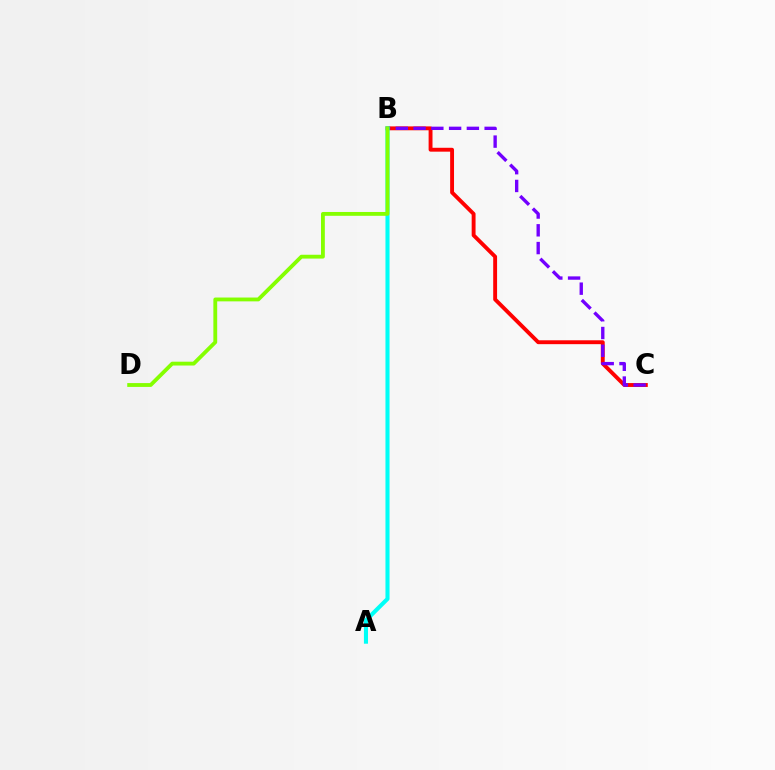{('B', 'C'): [{'color': '#ff0000', 'line_style': 'solid', 'thickness': 2.79}, {'color': '#7200ff', 'line_style': 'dashed', 'thickness': 2.41}], ('A', 'B'): [{'color': '#00fff6', 'line_style': 'solid', 'thickness': 2.94}], ('B', 'D'): [{'color': '#84ff00', 'line_style': 'solid', 'thickness': 2.76}]}